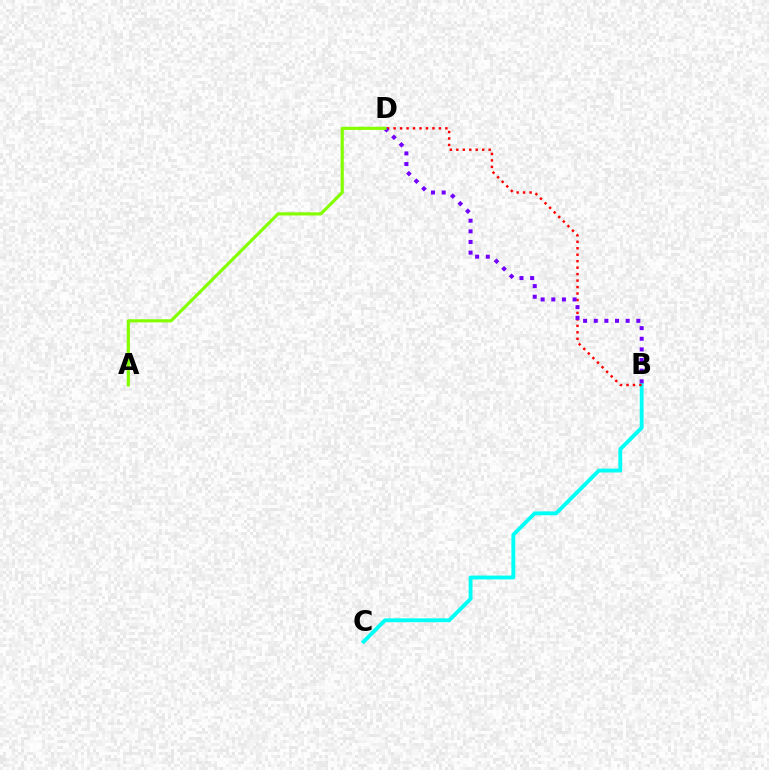{('B', 'C'): [{'color': '#00fff6', 'line_style': 'solid', 'thickness': 2.77}], ('B', 'D'): [{'color': '#ff0000', 'line_style': 'dotted', 'thickness': 1.76}, {'color': '#7200ff', 'line_style': 'dotted', 'thickness': 2.89}], ('A', 'D'): [{'color': '#84ff00', 'line_style': 'solid', 'thickness': 2.28}]}